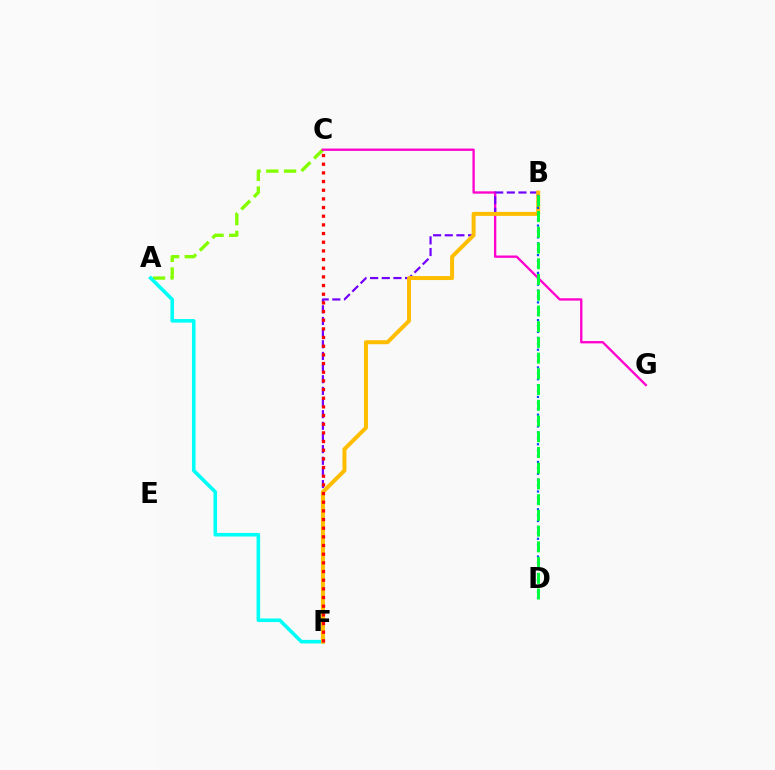{('A', 'C'): [{'color': '#84ff00', 'line_style': 'dashed', 'thickness': 2.41}], ('C', 'G'): [{'color': '#ff00cf', 'line_style': 'solid', 'thickness': 1.68}], ('B', 'F'): [{'color': '#7200ff', 'line_style': 'dashed', 'thickness': 1.58}, {'color': '#ffbd00', 'line_style': 'solid', 'thickness': 2.87}], ('A', 'F'): [{'color': '#00fff6', 'line_style': 'solid', 'thickness': 2.58}], ('B', 'D'): [{'color': '#004bff', 'line_style': 'dotted', 'thickness': 1.61}, {'color': '#00ff39', 'line_style': 'dashed', 'thickness': 2.14}], ('C', 'F'): [{'color': '#ff0000', 'line_style': 'dotted', 'thickness': 2.35}]}